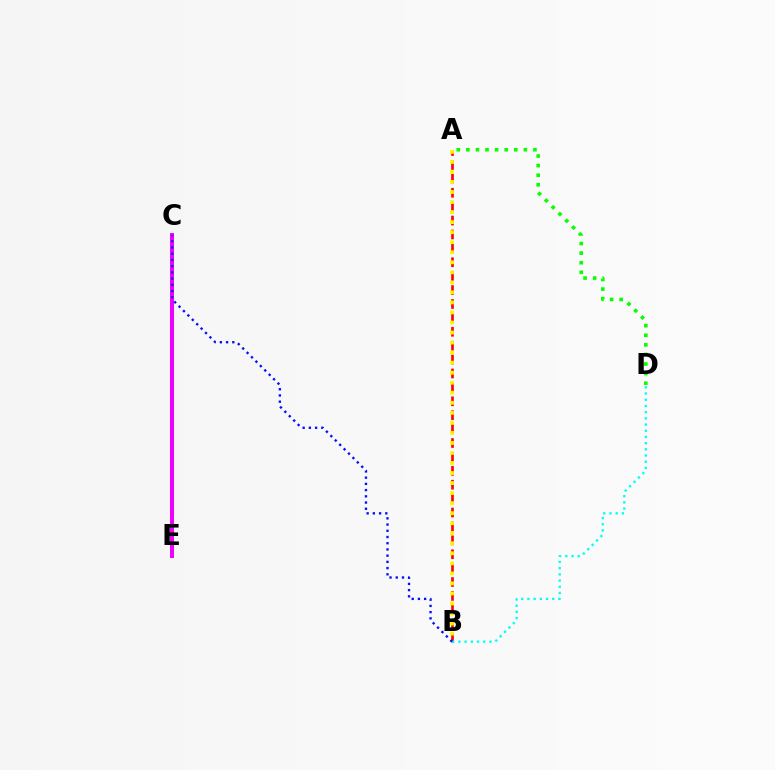{('A', 'D'): [{'color': '#08ff00', 'line_style': 'dotted', 'thickness': 2.6}], ('A', 'B'): [{'color': '#ff0000', 'line_style': 'dashed', 'thickness': 1.89}, {'color': '#fcf500', 'line_style': 'dotted', 'thickness': 2.73}], ('C', 'E'): [{'color': '#ee00ff', 'line_style': 'solid', 'thickness': 2.86}], ('B', 'D'): [{'color': '#00fff6', 'line_style': 'dotted', 'thickness': 1.68}], ('B', 'C'): [{'color': '#0010ff', 'line_style': 'dotted', 'thickness': 1.69}]}